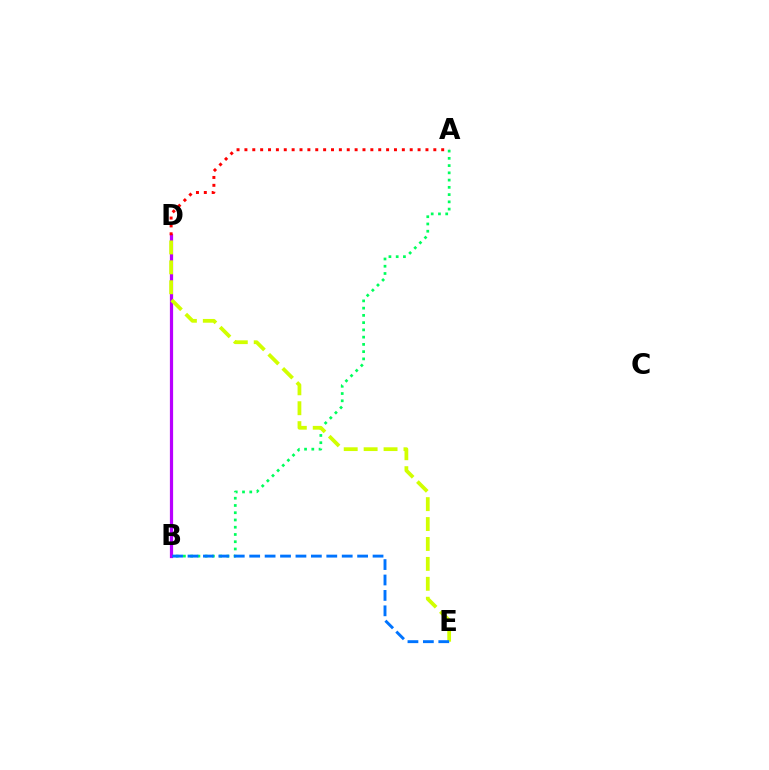{('A', 'B'): [{'color': '#00ff5c', 'line_style': 'dotted', 'thickness': 1.97}], ('B', 'D'): [{'color': '#b900ff', 'line_style': 'solid', 'thickness': 2.32}], ('D', 'E'): [{'color': '#d1ff00', 'line_style': 'dashed', 'thickness': 2.71}], ('B', 'E'): [{'color': '#0074ff', 'line_style': 'dashed', 'thickness': 2.09}], ('A', 'D'): [{'color': '#ff0000', 'line_style': 'dotted', 'thickness': 2.14}]}